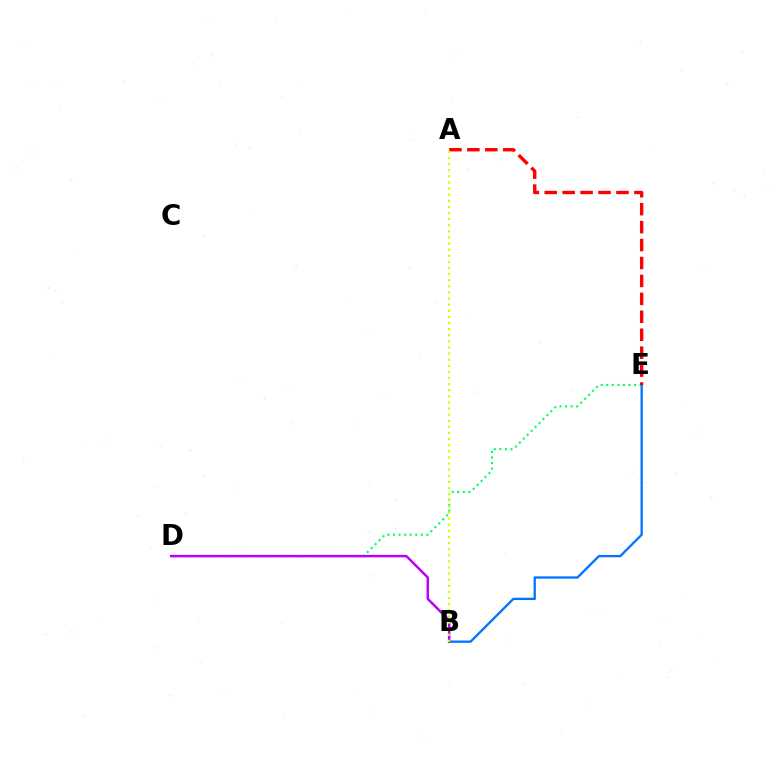{('D', 'E'): [{'color': '#00ff5c', 'line_style': 'dotted', 'thickness': 1.51}], ('B', 'D'): [{'color': '#b900ff', 'line_style': 'solid', 'thickness': 1.79}], ('B', 'E'): [{'color': '#0074ff', 'line_style': 'solid', 'thickness': 1.66}], ('A', 'E'): [{'color': '#ff0000', 'line_style': 'dashed', 'thickness': 2.44}], ('A', 'B'): [{'color': '#d1ff00', 'line_style': 'dotted', 'thickness': 1.66}]}